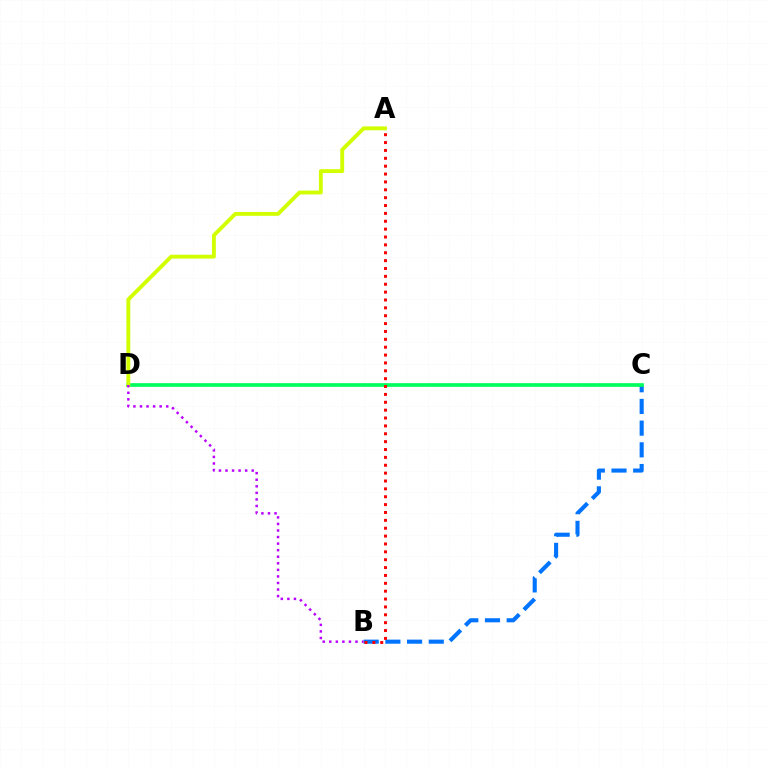{('B', 'C'): [{'color': '#0074ff', 'line_style': 'dashed', 'thickness': 2.95}], ('C', 'D'): [{'color': '#00ff5c', 'line_style': 'solid', 'thickness': 2.65}], ('A', 'D'): [{'color': '#d1ff00', 'line_style': 'solid', 'thickness': 2.78}], ('B', 'D'): [{'color': '#b900ff', 'line_style': 'dotted', 'thickness': 1.78}], ('A', 'B'): [{'color': '#ff0000', 'line_style': 'dotted', 'thickness': 2.14}]}